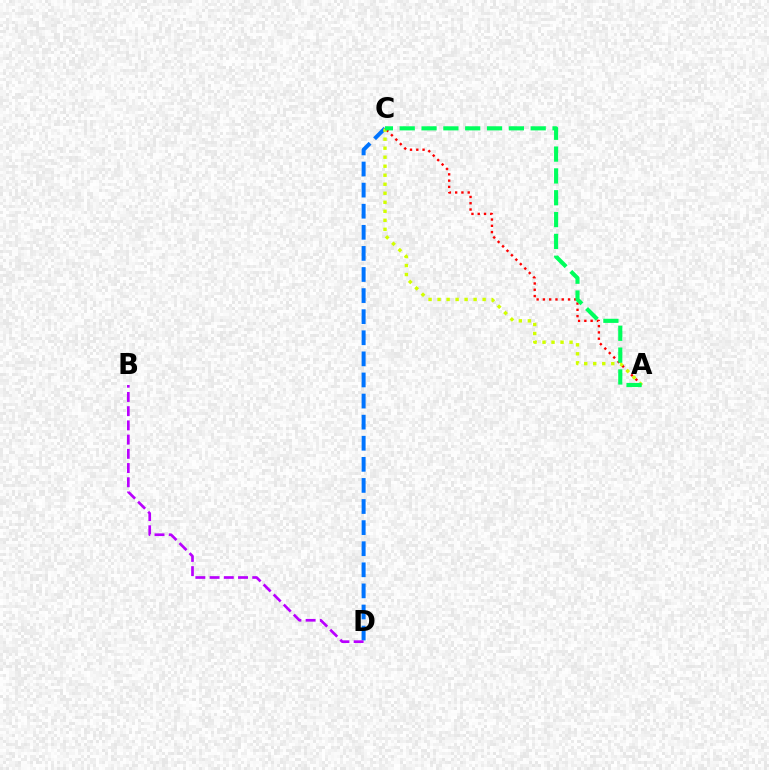{('C', 'D'): [{'color': '#0074ff', 'line_style': 'dashed', 'thickness': 2.87}], ('A', 'C'): [{'color': '#ff0000', 'line_style': 'dotted', 'thickness': 1.71}, {'color': '#d1ff00', 'line_style': 'dotted', 'thickness': 2.45}, {'color': '#00ff5c', 'line_style': 'dashed', 'thickness': 2.97}], ('B', 'D'): [{'color': '#b900ff', 'line_style': 'dashed', 'thickness': 1.93}]}